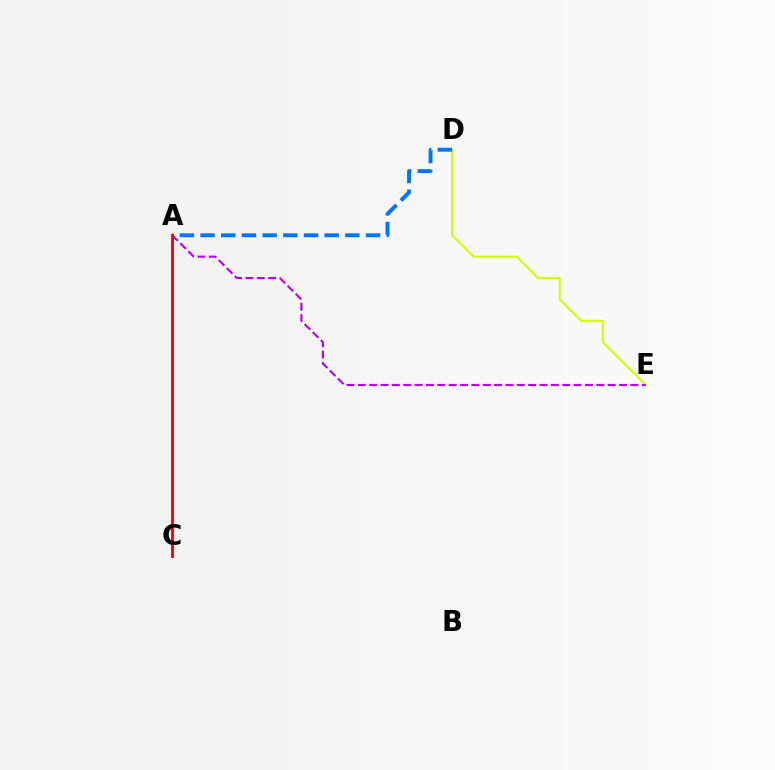{('D', 'E'): [{'color': '#d1ff00', 'line_style': 'solid', 'thickness': 1.51}], ('A', 'C'): [{'color': '#00ff5c', 'line_style': 'solid', 'thickness': 2.09}, {'color': '#ff0000', 'line_style': 'solid', 'thickness': 2.02}], ('A', 'E'): [{'color': '#b900ff', 'line_style': 'dashed', 'thickness': 1.54}], ('A', 'D'): [{'color': '#0074ff', 'line_style': 'dashed', 'thickness': 2.81}]}